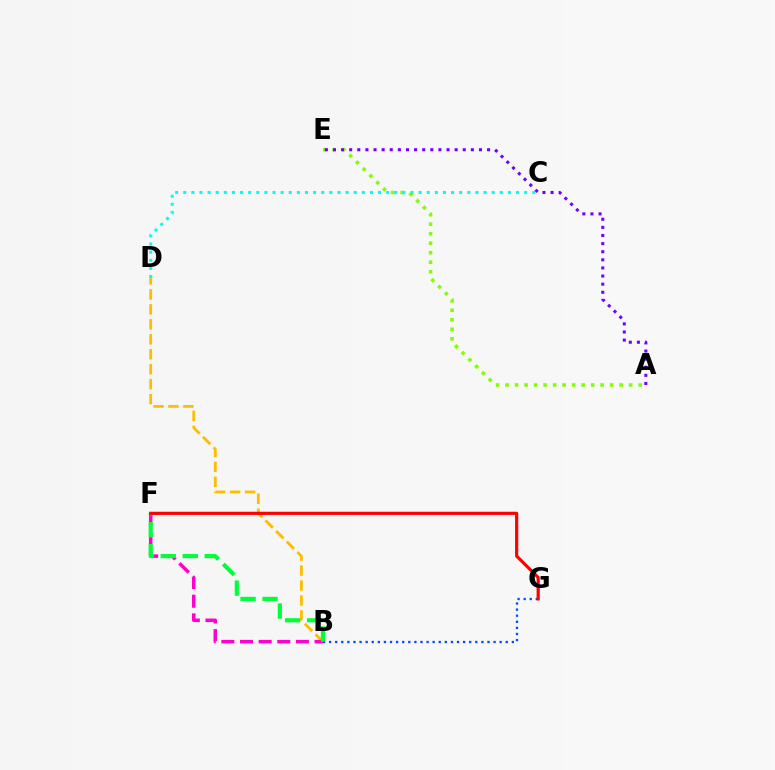{('A', 'E'): [{'color': '#84ff00', 'line_style': 'dotted', 'thickness': 2.58}, {'color': '#7200ff', 'line_style': 'dotted', 'thickness': 2.2}], ('B', 'D'): [{'color': '#ffbd00', 'line_style': 'dashed', 'thickness': 2.03}], ('B', 'G'): [{'color': '#004bff', 'line_style': 'dotted', 'thickness': 1.65}], ('B', 'F'): [{'color': '#ff00cf', 'line_style': 'dashed', 'thickness': 2.53}, {'color': '#00ff39', 'line_style': 'dashed', 'thickness': 2.99}], ('F', 'G'): [{'color': '#ff0000', 'line_style': 'solid', 'thickness': 2.29}], ('C', 'D'): [{'color': '#00fff6', 'line_style': 'dotted', 'thickness': 2.21}]}